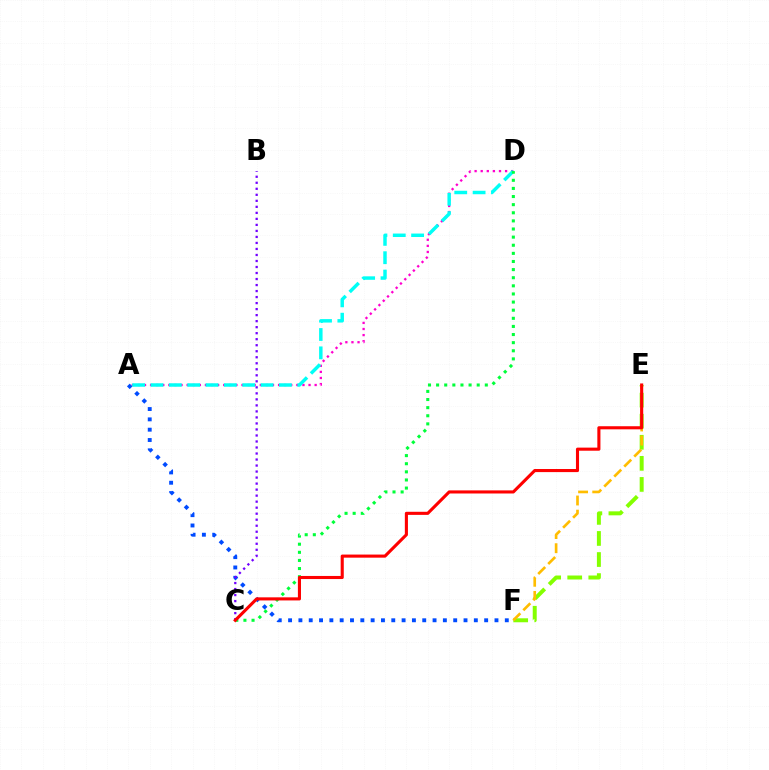{('E', 'F'): [{'color': '#84ff00', 'line_style': 'dashed', 'thickness': 2.86}, {'color': '#ffbd00', 'line_style': 'dashed', 'thickness': 1.92}], ('A', 'D'): [{'color': '#ff00cf', 'line_style': 'dotted', 'thickness': 1.66}, {'color': '#00fff6', 'line_style': 'dashed', 'thickness': 2.49}], ('A', 'F'): [{'color': '#004bff', 'line_style': 'dotted', 'thickness': 2.8}], ('B', 'C'): [{'color': '#7200ff', 'line_style': 'dotted', 'thickness': 1.63}], ('C', 'D'): [{'color': '#00ff39', 'line_style': 'dotted', 'thickness': 2.21}], ('C', 'E'): [{'color': '#ff0000', 'line_style': 'solid', 'thickness': 2.23}]}